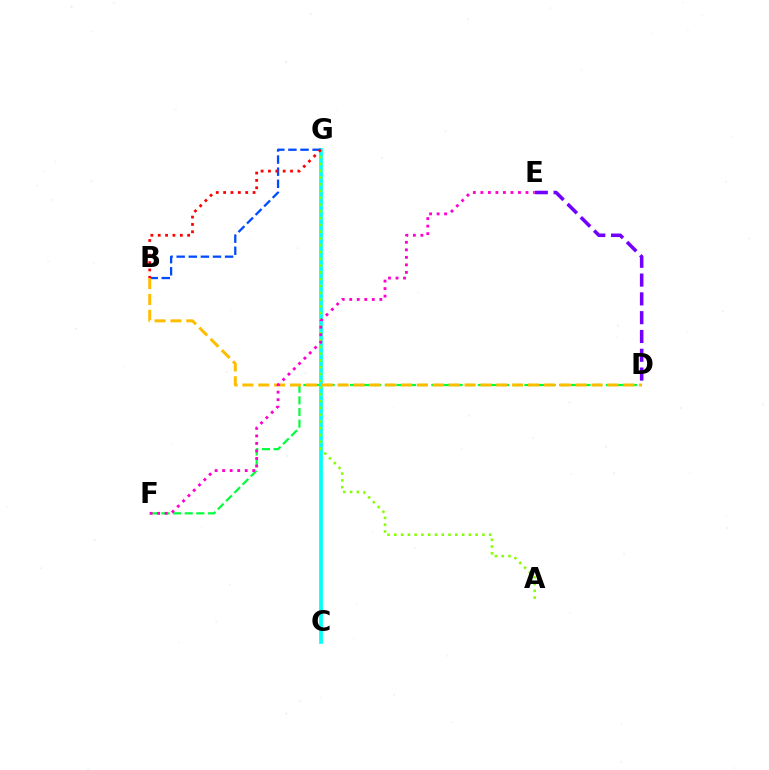{('D', 'F'): [{'color': '#00ff39', 'line_style': 'dashed', 'thickness': 1.58}], ('C', 'G'): [{'color': '#00fff6', 'line_style': 'solid', 'thickness': 2.67}], ('B', 'G'): [{'color': '#004bff', 'line_style': 'dashed', 'thickness': 1.64}, {'color': '#ff0000', 'line_style': 'dotted', 'thickness': 2.0}], ('D', 'E'): [{'color': '#7200ff', 'line_style': 'dashed', 'thickness': 2.55}], ('A', 'G'): [{'color': '#84ff00', 'line_style': 'dotted', 'thickness': 1.84}], ('B', 'D'): [{'color': '#ffbd00', 'line_style': 'dashed', 'thickness': 2.16}], ('E', 'F'): [{'color': '#ff00cf', 'line_style': 'dotted', 'thickness': 2.04}]}